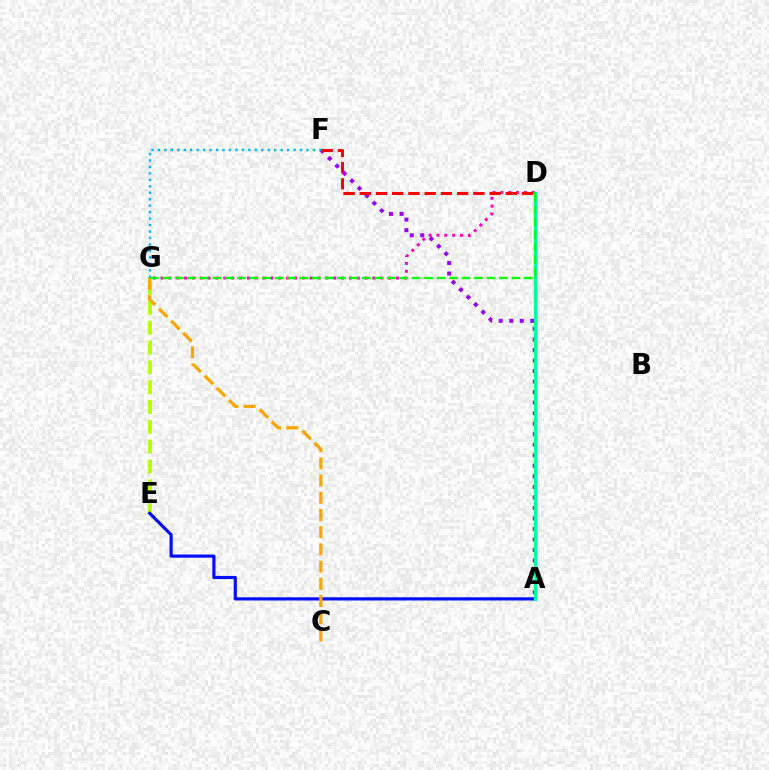{('D', 'G'): [{'color': '#ff00bd', 'line_style': 'dotted', 'thickness': 2.13}, {'color': '#08ff00', 'line_style': 'dashed', 'thickness': 1.69}], ('E', 'G'): [{'color': '#b3ff00', 'line_style': 'dashed', 'thickness': 2.69}], ('A', 'E'): [{'color': '#0010ff', 'line_style': 'solid', 'thickness': 2.29}], ('A', 'F'): [{'color': '#9b00ff', 'line_style': 'dotted', 'thickness': 2.86}], ('D', 'F'): [{'color': '#ff0000', 'line_style': 'dashed', 'thickness': 2.2}], ('C', 'G'): [{'color': '#ffa500', 'line_style': 'dashed', 'thickness': 2.34}], ('A', 'D'): [{'color': '#00ff9d', 'line_style': 'solid', 'thickness': 2.32}], ('F', 'G'): [{'color': '#00b5ff', 'line_style': 'dotted', 'thickness': 1.76}]}